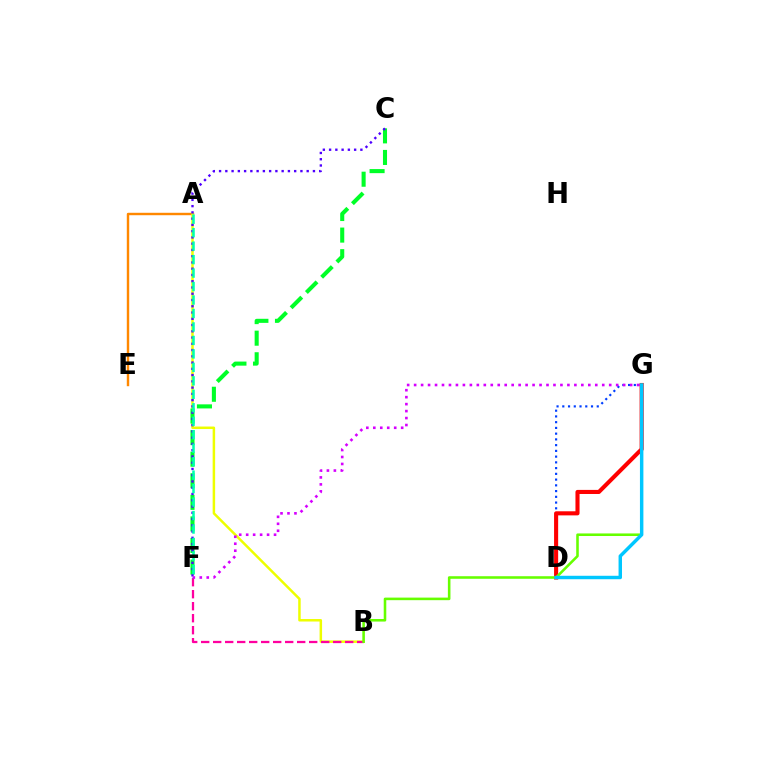{('D', 'G'): [{'color': '#003fff', 'line_style': 'dotted', 'thickness': 1.56}, {'color': '#ff0000', 'line_style': 'solid', 'thickness': 2.94}, {'color': '#00c7ff', 'line_style': 'solid', 'thickness': 2.48}], ('A', 'E'): [{'color': '#ff8800', 'line_style': 'solid', 'thickness': 1.74}], ('A', 'B'): [{'color': '#eeff00', 'line_style': 'solid', 'thickness': 1.79}], ('C', 'F'): [{'color': '#00ff27', 'line_style': 'dashed', 'thickness': 2.93}, {'color': '#4f00ff', 'line_style': 'dotted', 'thickness': 1.7}], ('B', 'F'): [{'color': '#ff00a0', 'line_style': 'dashed', 'thickness': 1.63}], ('B', 'G'): [{'color': '#66ff00', 'line_style': 'solid', 'thickness': 1.85}], ('A', 'F'): [{'color': '#00ffaf', 'line_style': 'dashed', 'thickness': 1.83}], ('F', 'G'): [{'color': '#d600ff', 'line_style': 'dotted', 'thickness': 1.89}]}